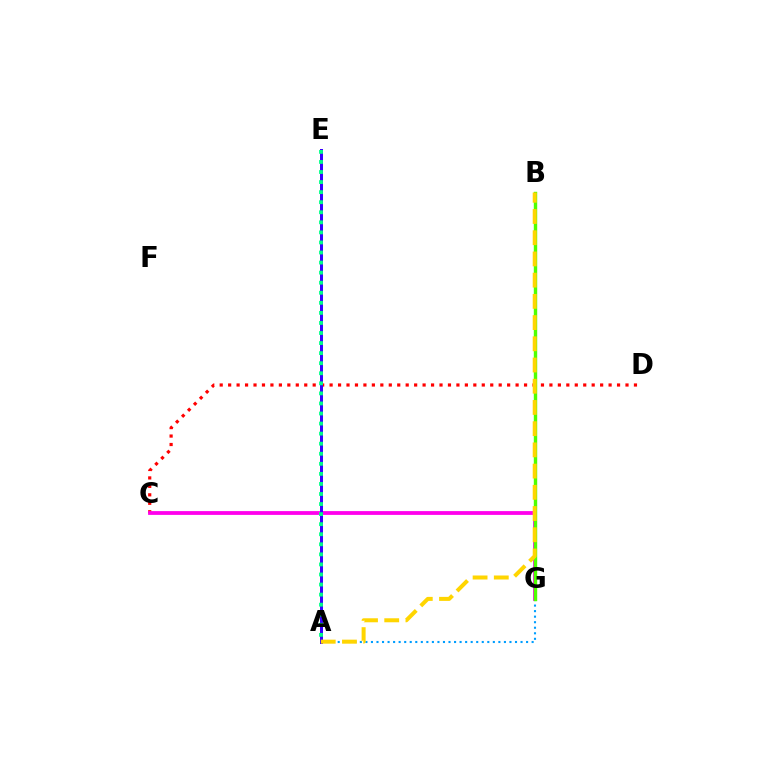{('C', 'D'): [{'color': '#ff0000', 'line_style': 'dotted', 'thickness': 2.3}], ('A', 'G'): [{'color': '#009eff', 'line_style': 'dotted', 'thickness': 1.51}], ('C', 'G'): [{'color': '#ff00ed', 'line_style': 'solid', 'thickness': 2.73}], ('A', 'E'): [{'color': '#3700ff', 'line_style': 'solid', 'thickness': 2.15}, {'color': '#00ff86', 'line_style': 'dotted', 'thickness': 2.73}], ('B', 'G'): [{'color': '#4fff00', 'line_style': 'solid', 'thickness': 2.46}], ('A', 'B'): [{'color': '#ffd500', 'line_style': 'dashed', 'thickness': 2.88}]}